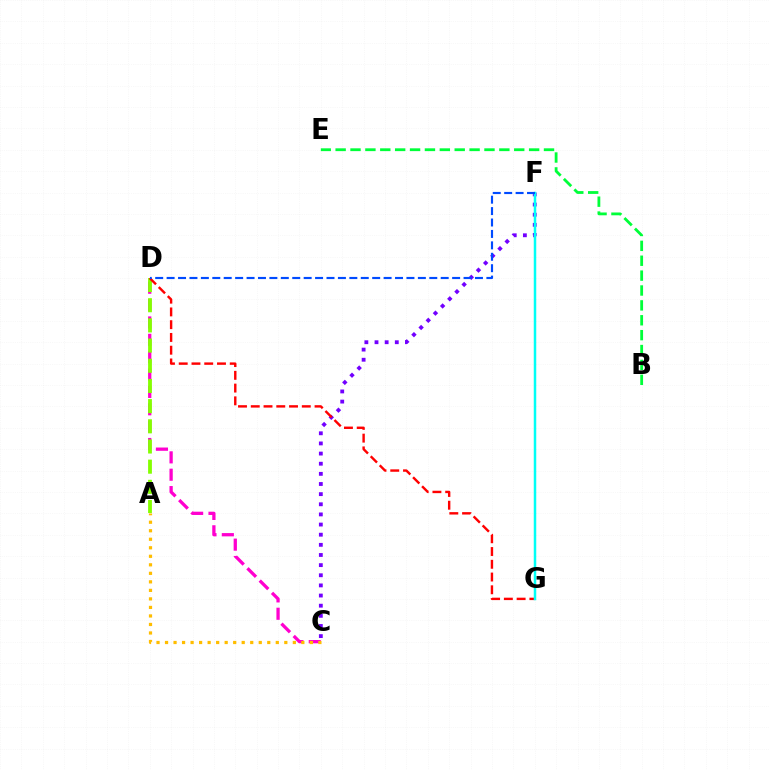{('C', 'D'): [{'color': '#ff00cf', 'line_style': 'dashed', 'thickness': 2.36}], ('A', 'D'): [{'color': '#84ff00', 'line_style': 'dashed', 'thickness': 2.74}], ('A', 'C'): [{'color': '#ffbd00', 'line_style': 'dotted', 'thickness': 2.31}], ('C', 'F'): [{'color': '#7200ff', 'line_style': 'dotted', 'thickness': 2.76}], ('B', 'E'): [{'color': '#00ff39', 'line_style': 'dashed', 'thickness': 2.02}], ('D', 'G'): [{'color': '#ff0000', 'line_style': 'dashed', 'thickness': 1.73}], ('F', 'G'): [{'color': '#00fff6', 'line_style': 'solid', 'thickness': 1.8}], ('D', 'F'): [{'color': '#004bff', 'line_style': 'dashed', 'thickness': 1.55}]}